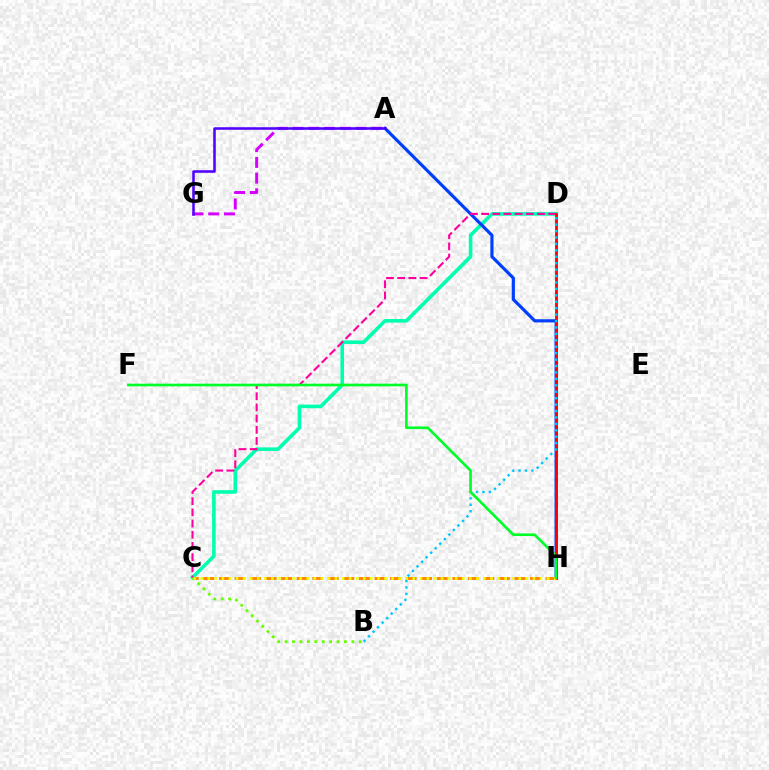{('C', 'D'): [{'color': '#00ffaf', 'line_style': 'solid', 'thickness': 2.59}, {'color': '#ff00a0', 'line_style': 'dashed', 'thickness': 1.52}], ('A', 'H'): [{'color': '#003fff', 'line_style': 'solid', 'thickness': 2.28}], ('B', 'C'): [{'color': '#66ff00', 'line_style': 'dotted', 'thickness': 2.02}], ('C', 'H'): [{'color': '#ff8800', 'line_style': 'dashed', 'thickness': 2.11}, {'color': '#eeff00', 'line_style': 'dotted', 'thickness': 1.92}], ('D', 'H'): [{'color': '#ff0000', 'line_style': 'solid', 'thickness': 2.04}], ('A', 'G'): [{'color': '#d600ff', 'line_style': 'dashed', 'thickness': 2.14}, {'color': '#4f00ff', 'line_style': 'solid', 'thickness': 1.83}], ('B', 'D'): [{'color': '#00c7ff', 'line_style': 'dotted', 'thickness': 1.75}], ('F', 'H'): [{'color': '#00ff27', 'line_style': 'solid', 'thickness': 1.91}]}